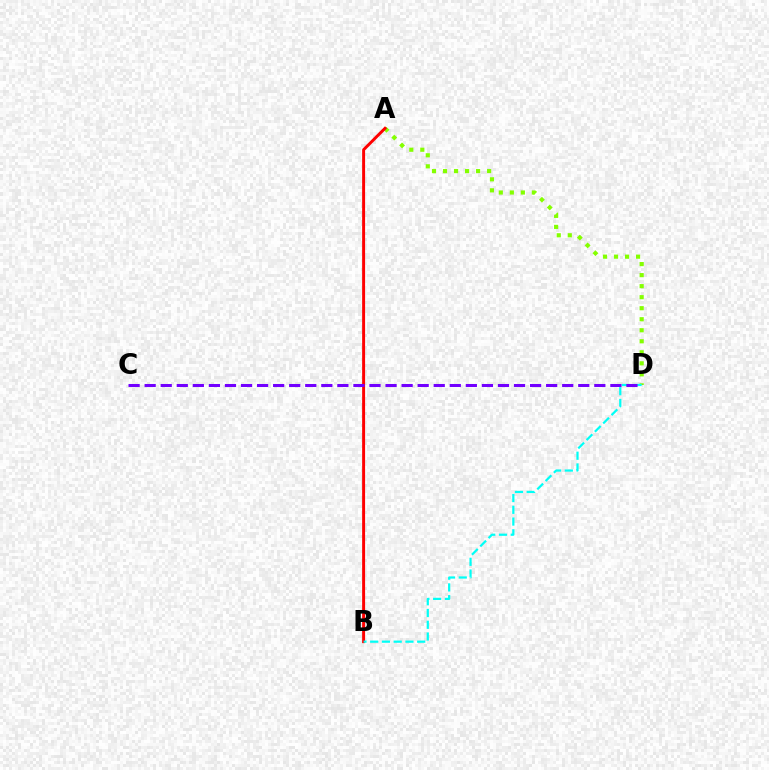{('A', 'D'): [{'color': '#84ff00', 'line_style': 'dotted', 'thickness': 3.0}], ('A', 'B'): [{'color': '#ff0000', 'line_style': 'solid', 'thickness': 2.13}], ('B', 'D'): [{'color': '#00fff6', 'line_style': 'dashed', 'thickness': 1.6}], ('C', 'D'): [{'color': '#7200ff', 'line_style': 'dashed', 'thickness': 2.18}]}